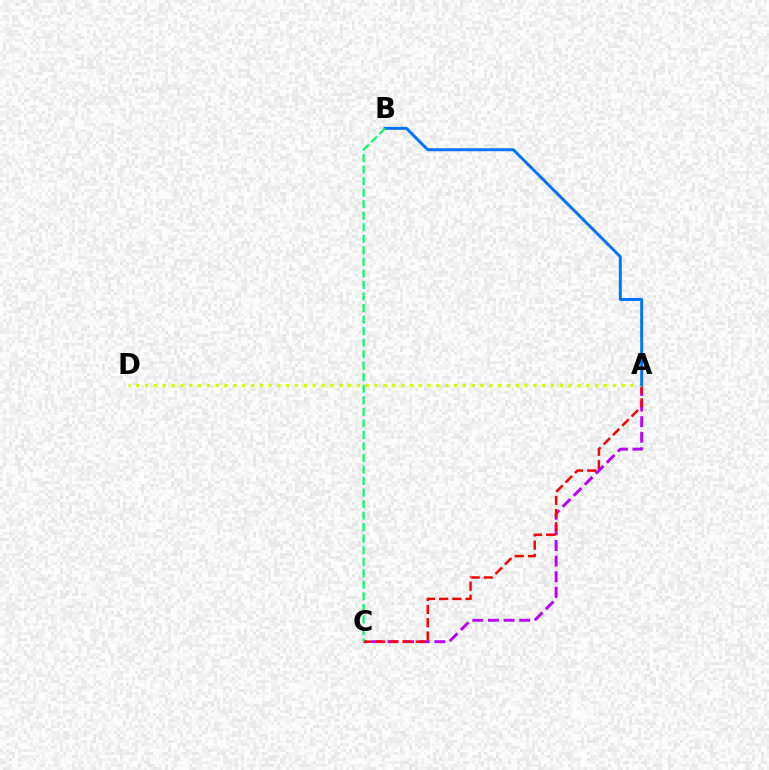{('A', 'C'): [{'color': '#b900ff', 'line_style': 'dashed', 'thickness': 2.12}, {'color': '#ff0000', 'line_style': 'dashed', 'thickness': 1.8}], ('A', 'D'): [{'color': '#d1ff00', 'line_style': 'dotted', 'thickness': 2.4}], ('A', 'B'): [{'color': '#0074ff', 'line_style': 'solid', 'thickness': 2.13}], ('B', 'C'): [{'color': '#00ff5c', 'line_style': 'dashed', 'thickness': 1.57}]}